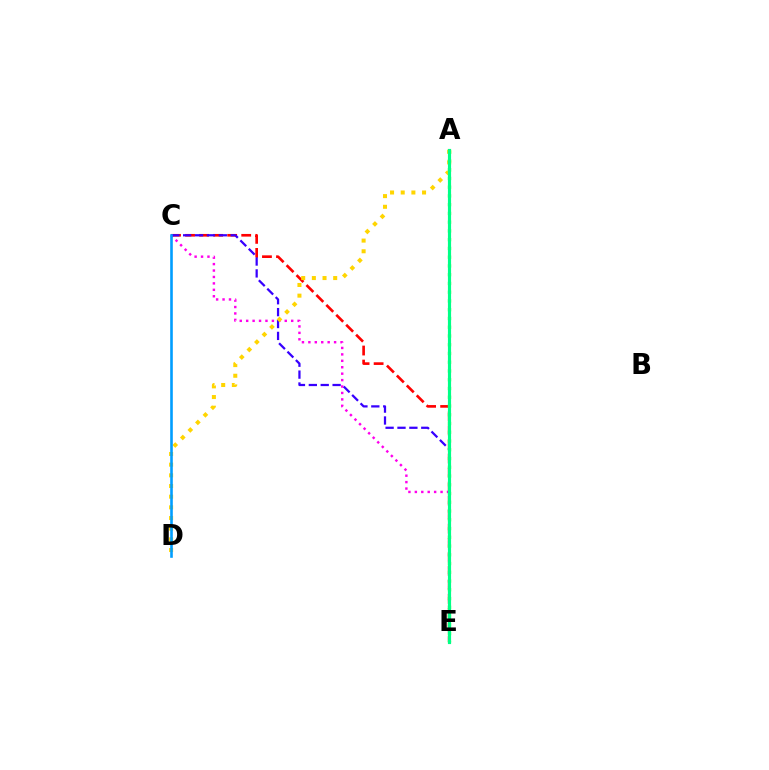{('C', 'E'): [{'color': '#ff00ed', 'line_style': 'dotted', 'thickness': 1.75}, {'color': '#ff0000', 'line_style': 'dashed', 'thickness': 1.91}, {'color': '#3700ff', 'line_style': 'dashed', 'thickness': 1.62}], ('A', 'D'): [{'color': '#ffd500', 'line_style': 'dotted', 'thickness': 2.9}], ('A', 'E'): [{'color': '#4fff00', 'line_style': 'dotted', 'thickness': 2.38}, {'color': '#00ff86', 'line_style': 'solid', 'thickness': 2.28}], ('C', 'D'): [{'color': '#009eff', 'line_style': 'solid', 'thickness': 1.88}]}